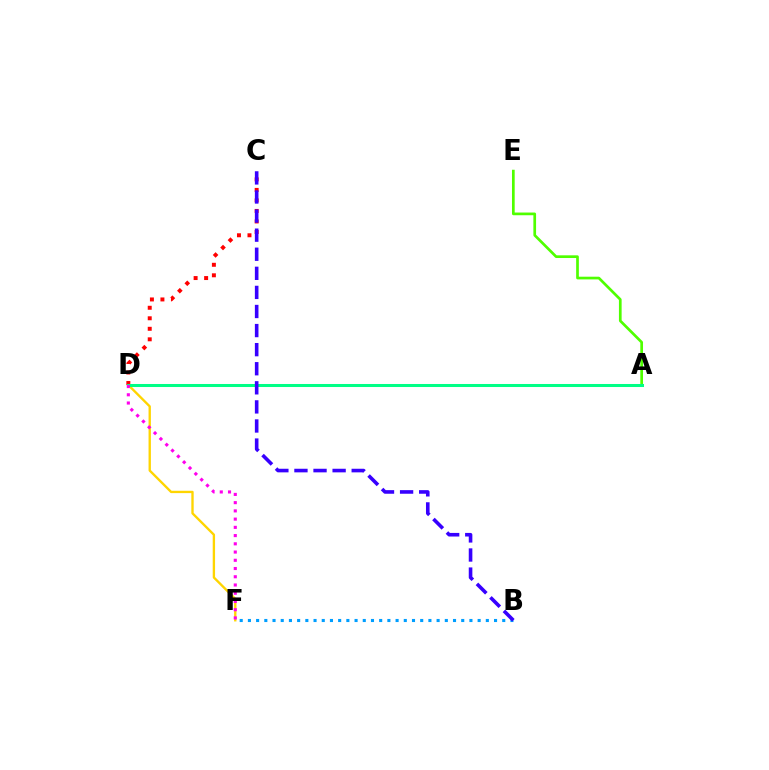{('D', 'F'): [{'color': '#ffd500', 'line_style': 'solid', 'thickness': 1.69}, {'color': '#ff00ed', 'line_style': 'dotted', 'thickness': 2.24}], ('A', 'E'): [{'color': '#4fff00', 'line_style': 'solid', 'thickness': 1.94}], ('C', 'D'): [{'color': '#ff0000', 'line_style': 'dotted', 'thickness': 2.86}], ('B', 'F'): [{'color': '#009eff', 'line_style': 'dotted', 'thickness': 2.23}], ('A', 'D'): [{'color': '#00ff86', 'line_style': 'solid', 'thickness': 2.18}], ('B', 'C'): [{'color': '#3700ff', 'line_style': 'dashed', 'thickness': 2.59}]}